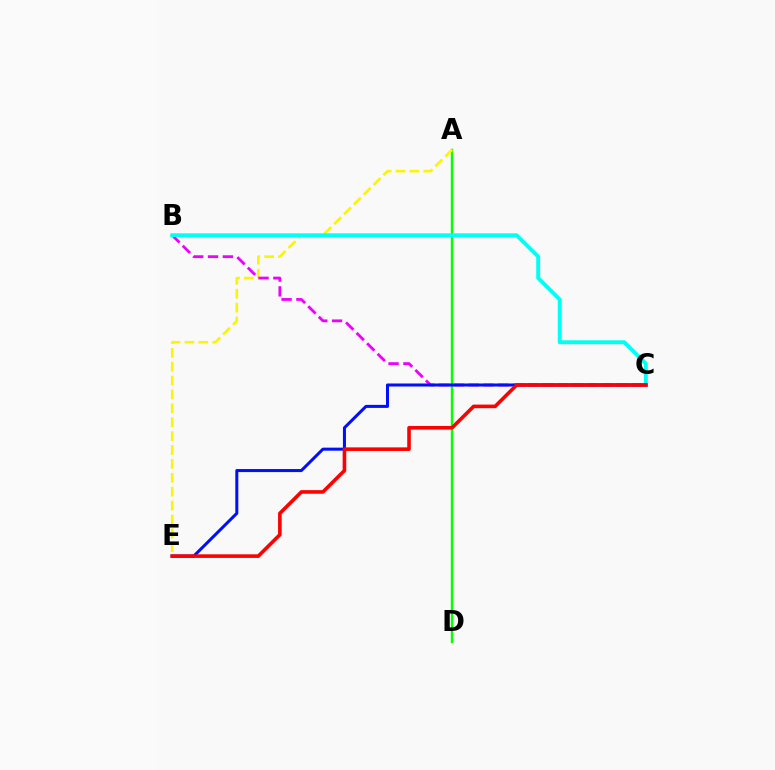{('A', 'D'): [{'color': '#08ff00', 'line_style': 'solid', 'thickness': 1.74}], ('A', 'E'): [{'color': '#fcf500', 'line_style': 'dashed', 'thickness': 1.89}], ('B', 'C'): [{'color': '#ee00ff', 'line_style': 'dashed', 'thickness': 2.01}, {'color': '#00fff6', 'line_style': 'solid', 'thickness': 2.81}], ('C', 'E'): [{'color': '#0010ff', 'line_style': 'solid', 'thickness': 2.19}, {'color': '#ff0000', 'line_style': 'solid', 'thickness': 2.59}]}